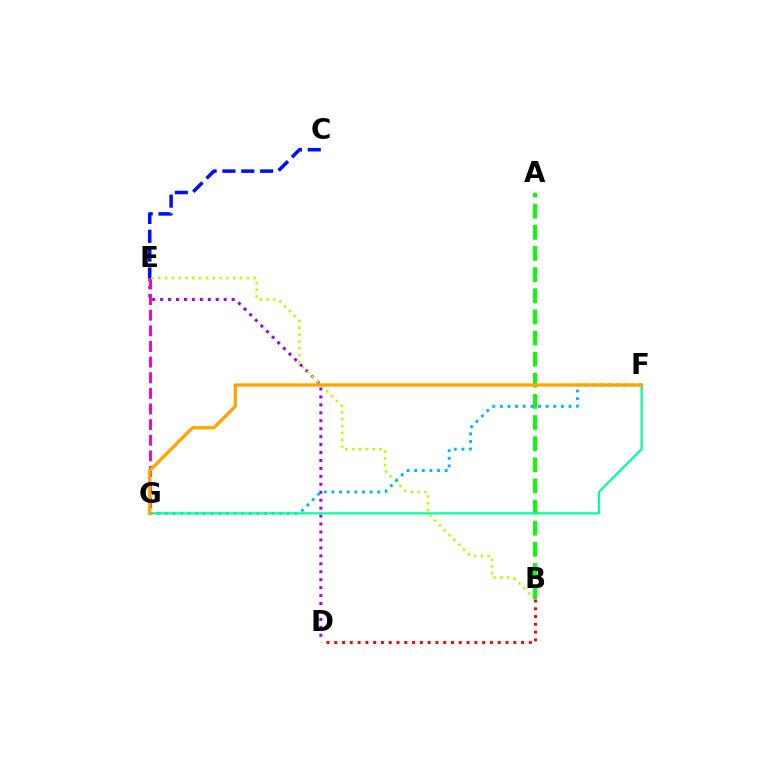{('C', 'E'): [{'color': '#0010ff', 'line_style': 'dashed', 'thickness': 2.56}], ('D', 'E'): [{'color': '#9b00ff', 'line_style': 'dotted', 'thickness': 2.16}], ('E', 'G'): [{'color': '#ff00bd', 'line_style': 'dashed', 'thickness': 2.12}], ('B', 'E'): [{'color': '#b3ff00', 'line_style': 'dotted', 'thickness': 1.85}], ('A', 'B'): [{'color': '#08ff00', 'line_style': 'dashed', 'thickness': 2.87}], ('F', 'G'): [{'color': '#00b5ff', 'line_style': 'dotted', 'thickness': 2.07}, {'color': '#00ff9d', 'line_style': 'solid', 'thickness': 1.58}, {'color': '#ffa500', 'line_style': 'solid', 'thickness': 2.38}], ('B', 'D'): [{'color': '#ff0000', 'line_style': 'dotted', 'thickness': 2.11}]}